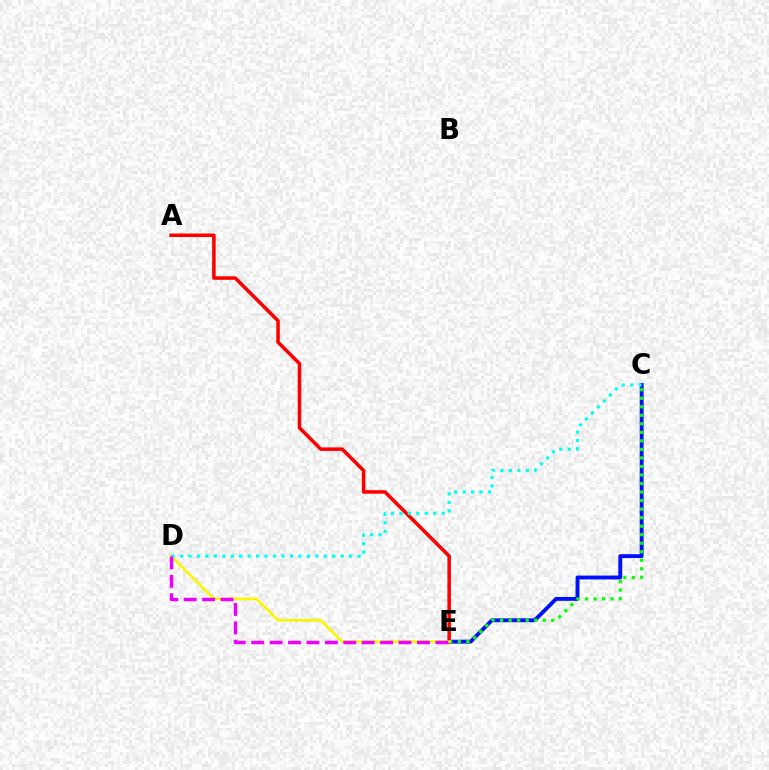{('C', 'E'): [{'color': '#0010ff', 'line_style': 'solid', 'thickness': 2.79}, {'color': '#08ff00', 'line_style': 'dotted', 'thickness': 2.32}], ('A', 'E'): [{'color': '#ff0000', 'line_style': 'solid', 'thickness': 2.54}], ('D', 'E'): [{'color': '#fcf500', 'line_style': 'solid', 'thickness': 1.92}, {'color': '#ee00ff', 'line_style': 'dashed', 'thickness': 2.5}], ('C', 'D'): [{'color': '#00fff6', 'line_style': 'dotted', 'thickness': 2.3}]}